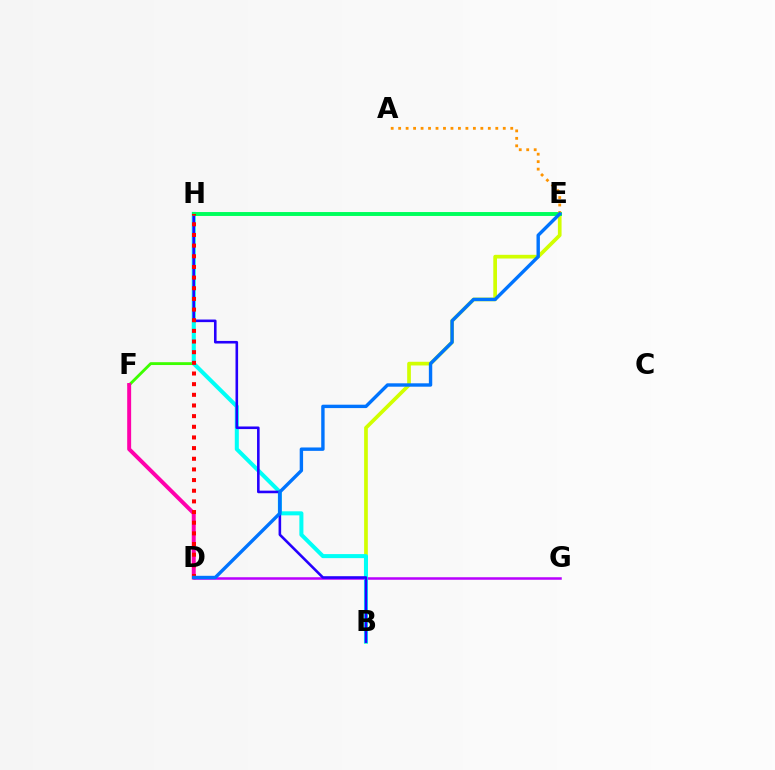{('B', 'E'): [{'color': '#d1ff00', 'line_style': 'solid', 'thickness': 2.66}], ('F', 'H'): [{'color': '#3dff00', 'line_style': 'solid', 'thickness': 2.05}], ('D', 'G'): [{'color': '#b900ff', 'line_style': 'solid', 'thickness': 1.81}], ('B', 'H'): [{'color': '#00fff6', 'line_style': 'solid', 'thickness': 2.91}, {'color': '#2500ff', 'line_style': 'solid', 'thickness': 1.87}], ('E', 'H'): [{'color': '#00ff5c', 'line_style': 'solid', 'thickness': 2.83}], ('D', 'F'): [{'color': '#ff00ac', 'line_style': 'solid', 'thickness': 2.84}], ('D', 'H'): [{'color': '#ff0000', 'line_style': 'dotted', 'thickness': 2.9}], ('A', 'E'): [{'color': '#ff9400', 'line_style': 'dotted', 'thickness': 2.03}], ('D', 'E'): [{'color': '#0074ff', 'line_style': 'solid', 'thickness': 2.44}]}